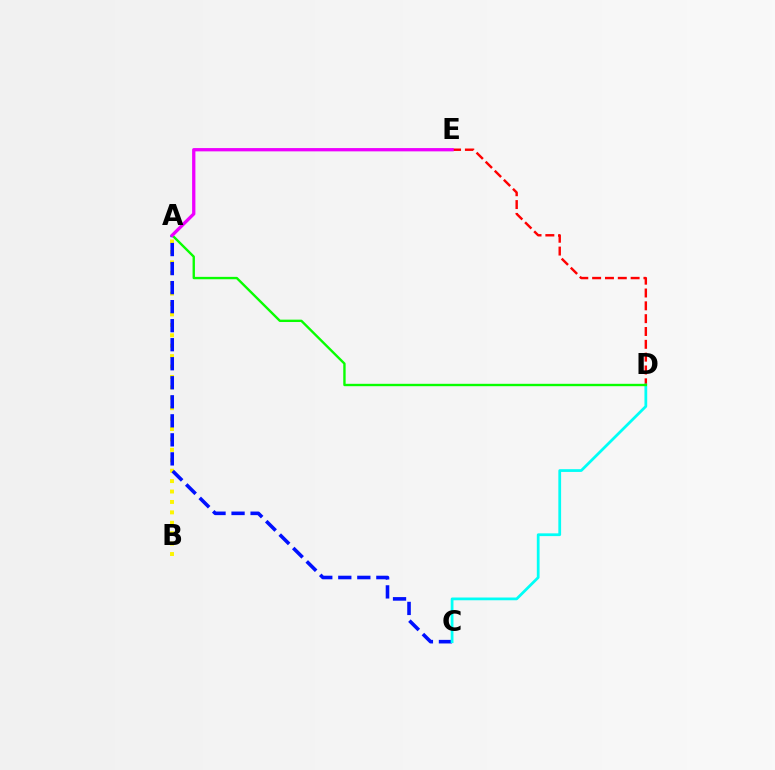{('A', 'B'): [{'color': '#fcf500', 'line_style': 'dotted', 'thickness': 2.83}], ('D', 'E'): [{'color': '#ff0000', 'line_style': 'dashed', 'thickness': 1.74}], ('A', 'C'): [{'color': '#0010ff', 'line_style': 'dashed', 'thickness': 2.59}], ('C', 'D'): [{'color': '#00fff6', 'line_style': 'solid', 'thickness': 1.99}], ('A', 'D'): [{'color': '#08ff00', 'line_style': 'solid', 'thickness': 1.71}], ('A', 'E'): [{'color': '#ee00ff', 'line_style': 'solid', 'thickness': 2.37}]}